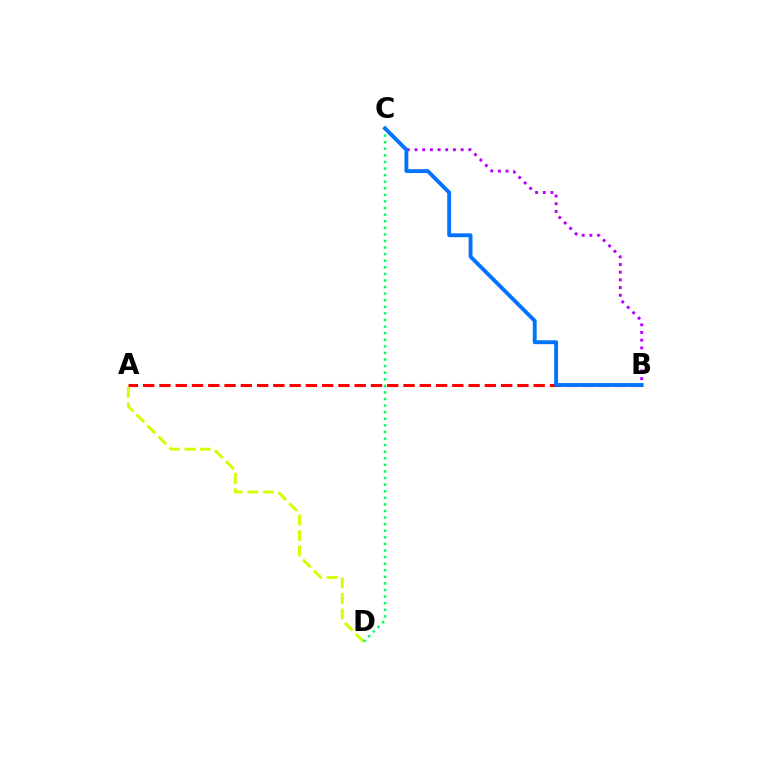{('A', 'D'): [{'color': '#d1ff00', 'line_style': 'dashed', 'thickness': 2.11}], ('B', 'C'): [{'color': '#b900ff', 'line_style': 'dotted', 'thickness': 2.09}, {'color': '#0074ff', 'line_style': 'solid', 'thickness': 2.79}], ('A', 'B'): [{'color': '#ff0000', 'line_style': 'dashed', 'thickness': 2.21}], ('C', 'D'): [{'color': '#00ff5c', 'line_style': 'dotted', 'thickness': 1.79}]}